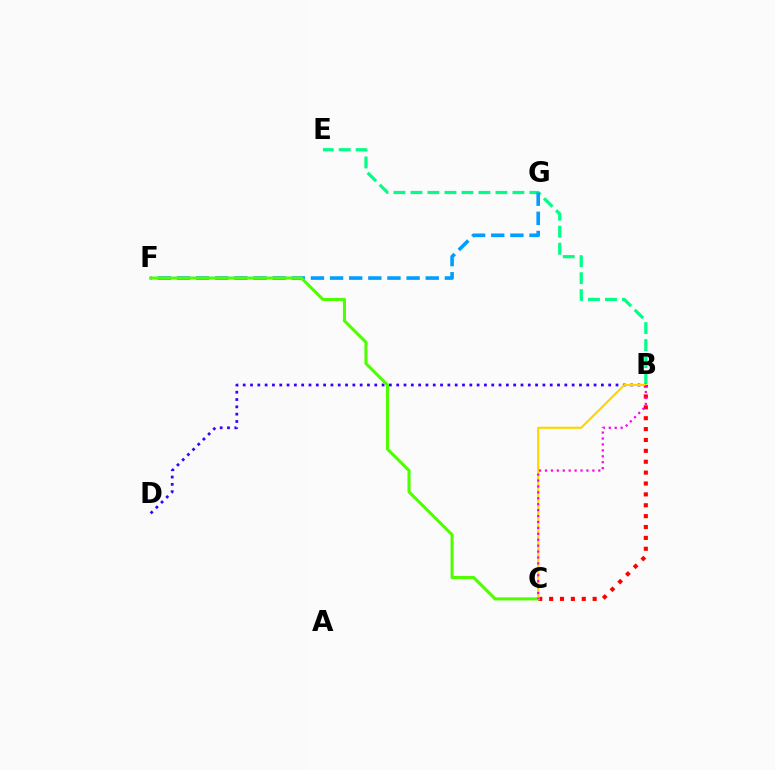{('B', 'E'): [{'color': '#00ff86', 'line_style': 'dashed', 'thickness': 2.31}], ('B', 'C'): [{'color': '#ff0000', 'line_style': 'dotted', 'thickness': 2.96}, {'color': '#ffd500', 'line_style': 'solid', 'thickness': 1.55}, {'color': '#ff00ed', 'line_style': 'dotted', 'thickness': 1.61}], ('B', 'D'): [{'color': '#3700ff', 'line_style': 'dotted', 'thickness': 1.99}], ('F', 'G'): [{'color': '#009eff', 'line_style': 'dashed', 'thickness': 2.6}], ('C', 'F'): [{'color': '#4fff00', 'line_style': 'solid', 'thickness': 2.21}]}